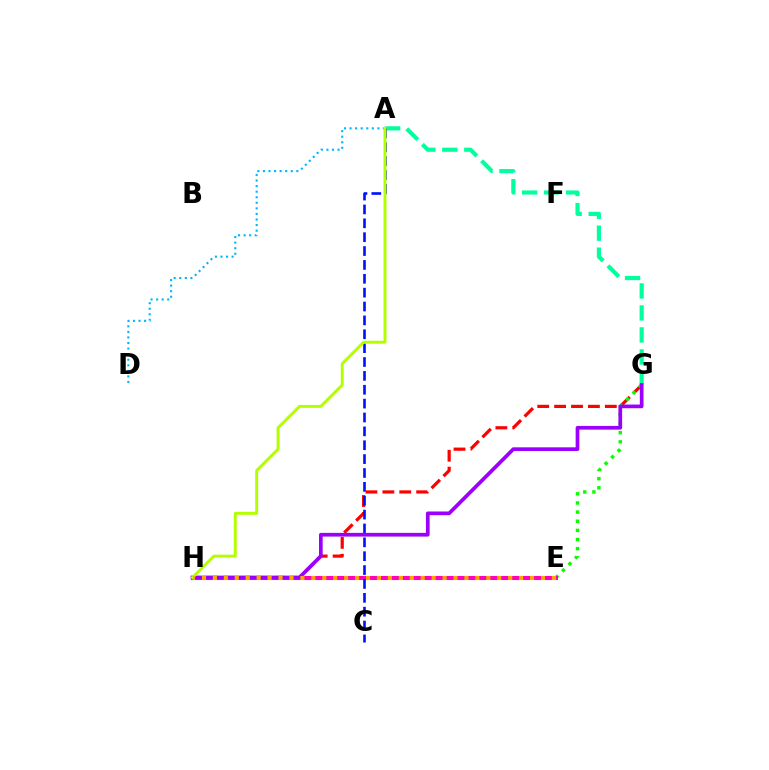{('A', 'D'): [{'color': '#00b5ff', 'line_style': 'dotted', 'thickness': 1.51}], ('A', 'G'): [{'color': '#00ff9d', 'line_style': 'dashed', 'thickness': 2.99}], ('G', 'H'): [{'color': '#ff0000', 'line_style': 'dashed', 'thickness': 2.3}, {'color': '#9b00ff', 'line_style': 'solid', 'thickness': 2.66}], ('E', 'G'): [{'color': '#08ff00', 'line_style': 'dotted', 'thickness': 2.48}], ('E', 'H'): [{'color': '#ff00bd', 'line_style': 'solid', 'thickness': 2.9}, {'color': '#ffa500', 'line_style': 'dotted', 'thickness': 2.97}], ('A', 'C'): [{'color': '#0010ff', 'line_style': 'dashed', 'thickness': 1.88}], ('A', 'H'): [{'color': '#b3ff00', 'line_style': 'solid', 'thickness': 2.12}]}